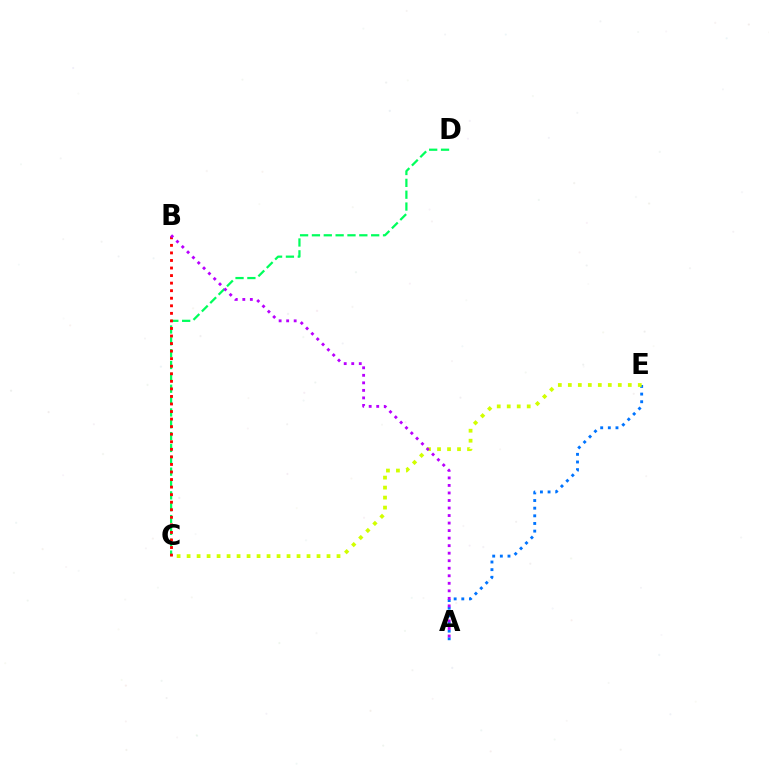{('C', 'D'): [{'color': '#00ff5c', 'line_style': 'dashed', 'thickness': 1.61}], ('B', 'C'): [{'color': '#ff0000', 'line_style': 'dotted', 'thickness': 2.05}], ('A', 'E'): [{'color': '#0074ff', 'line_style': 'dotted', 'thickness': 2.08}], ('C', 'E'): [{'color': '#d1ff00', 'line_style': 'dotted', 'thickness': 2.72}], ('A', 'B'): [{'color': '#b900ff', 'line_style': 'dotted', 'thickness': 2.05}]}